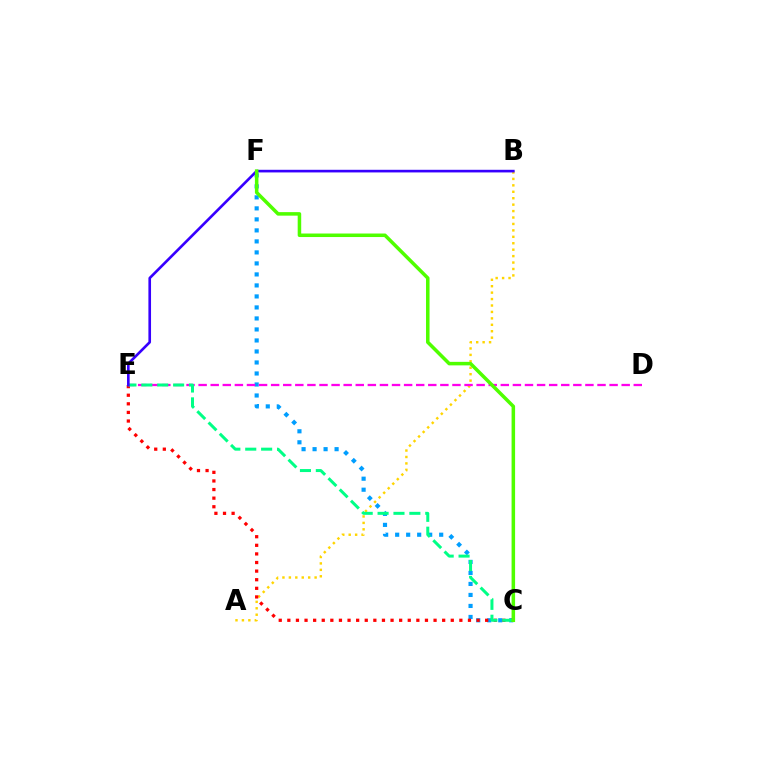{('C', 'F'): [{'color': '#009eff', 'line_style': 'dotted', 'thickness': 2.99}, {'color': '#4fff00', 'line_style': 'solid', 'thickness': 2.54}], ('A', 'B'): [{'color': '#ffd500', 'line_style': 'dotted', 'thickness': 1.75}], ('C', 'E'): [{'color': '#ff0000', 'line_style': 'dotted', 'thickness': 2.34}, {'color': '#00ff86', 'line_style': 'dashed', 'thickness': 2.16}], ('D', 'E'): [{'color': '#ff00ed', 'line_style': 'dashed', 'thickness': 1.64}], ('B', 'E'): [{'color': '#3700ff', 'line_style': 'solid', 'thickness': 1.9}]}